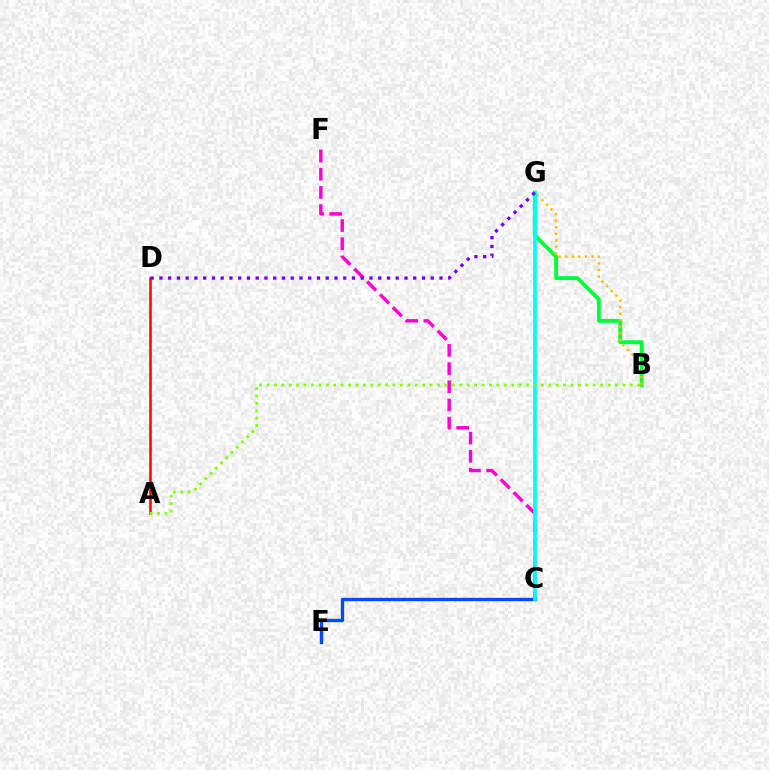{('B', 'G'): [{'color': '#00ff39', 'line_style': 'solid', 'thickness': 2.78}, {'color': '#ffbd00', 'line_style': 'dotted', 'thickness': 1.79}], ('C', 'E'): [{'color': '#004bff', 'line_style': 'solid', 'thickness': 2.42}], ('A', 'D'): [{'color': '#ff0000', 'line_style': 'solid', 'thickness': 1.81}], ('C', 'F'): [{'color': '#ff00cf', 'line_style': 'dashed', 'thickness': 2.47}], ('C', 'G'): [{'color': '#00fff6', 'line_style': 'solid', 'thickness': 2.64}], ('D', 'G'): [{'color': '#7200ff', 'line_style': 'dotted', 'thickness': 2.38}], ('A', 'B'): [{'color': '#84ff00', 'line_style': 'dotted', 'thickness': 2.01}]}